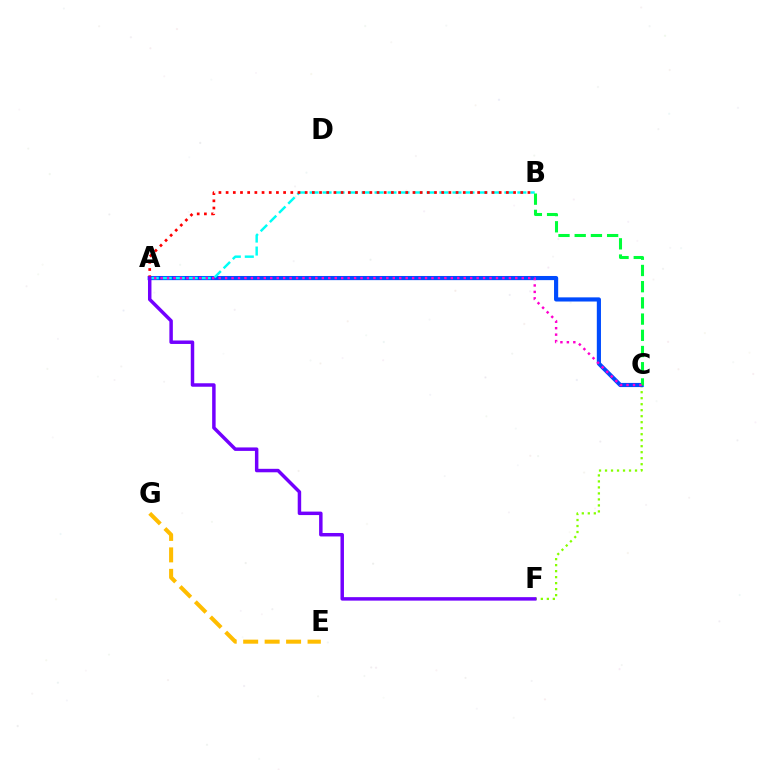{('C', 'F'): [{'color': '#84ff00', 'line_style': 'dotted', 'thickness': 1.63}], ('A', 'C'): [{'color': '#004bff', 'line_style': 'solid', 'thickness': 2.99}, {'color': '#ff00cf', 'line_style': 'dotted', 'thickness': 1.75}], ('A', 'B'): [{'color': '#00fff6', 'line_style': 'dashed', 'thickness': 1.76}, {'color': '#ff0000', 'line_style': 'dotted', 'thickness': 1.95}], ('E', 'G'): [{'color': '#ffbd00', 'line_style': 'dashed', 'thickness': 2.92}], ('B', 'C'): [{'color': '#00ff39', 'line_style': 'dashed', 'thickness': 2.2}], ('A', 'F'): [{'color': '#7200ff', 'line_style': 'solid', 'thickness': 2.5}]}